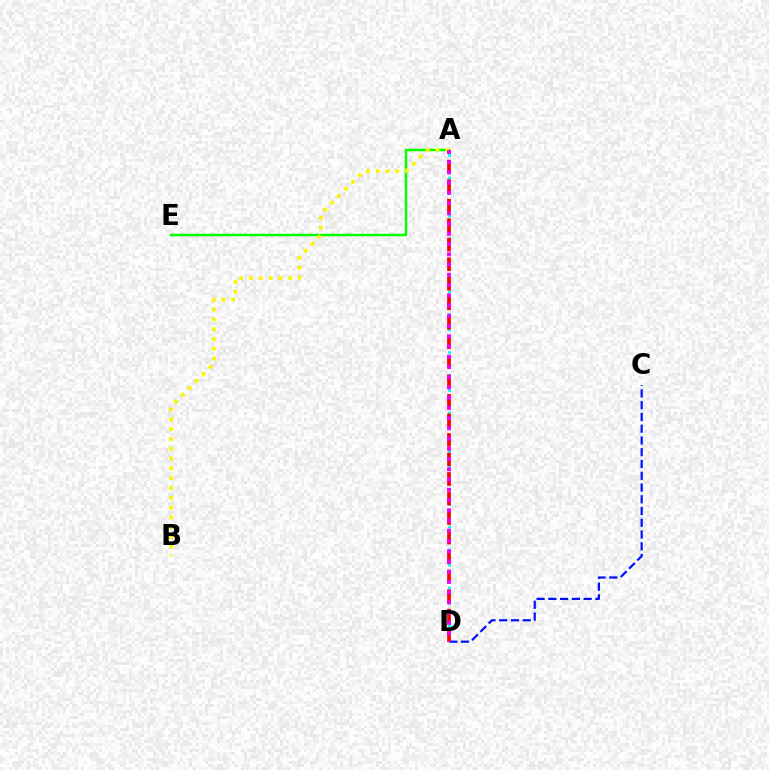{('A', 'E'): [{'color': '#08ff00', 'line_style': 'solid', 'thickness': 1.78}], ('A', 'B'): [{'color': '#fcf500', 'line_style': 'dotted', 'thickness': 2.66}], ('A', 'D'): [{'color': '#00fff6', 'line_style': 'dotted', 'thickness': 2.06}, {'color': '#ff0000', 'line_style': 'dashed', 'thickness': 2.65}, {'color': '#ee00ff', 'line_style': 'dotted', 'thickness': 2.78}], ('C', 'D'): [{'color': '#0010ff', 'line_style': 'dashed', 'thickness': 1.6}]}